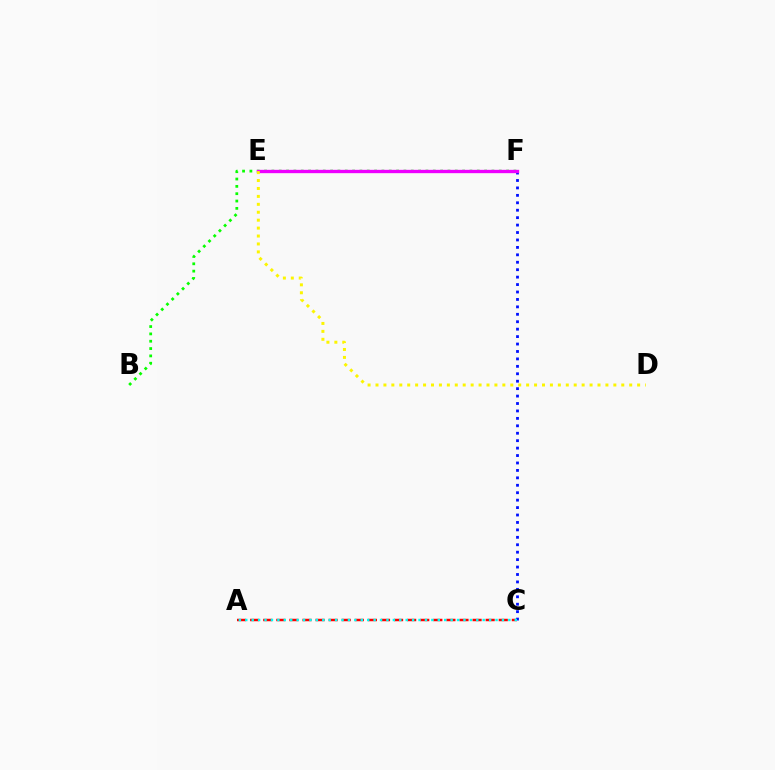{('A', 'C'): [{'color': '#ff0000', 'line_style': 'dashed', 'thickness': 1.78}, {'color': '#00fff6', 'line_style': 'dotted', 'thickness': 1.74}], ('C', 'F'): [{'color': '#0010ff', 'line_style': 'dotted', 'thickness': 2.02}], ('B', 'F'): [{'color': '#08ff00', 'line_style': 'dotted', 'thickness': 1.99}], ('E', 'F'): [{'color': '#ee00ff', 'line_style': 'solid', 'thickness': 2.41}], ('D', 'E'): [{'color': '#fcf500', 'line_style': 'dotted', 'thickness': 2.15}]}